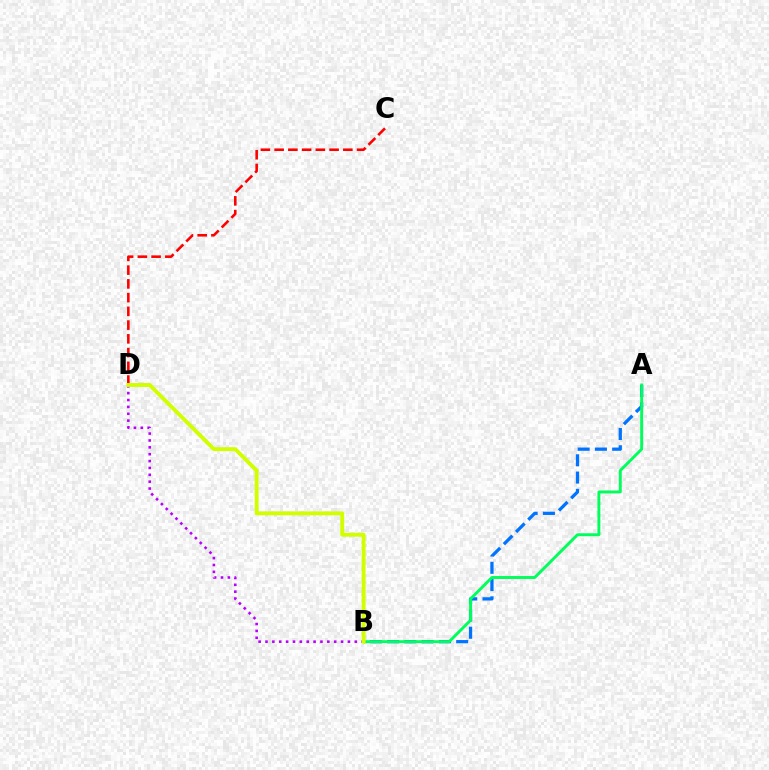{('A', 'B'): [{'color': '#0074ff', 'line_style': 'dashed', 'thickness': 2.35}, {'color': '#00ff5c', 'line_style': 'solid', 'thickness': 2.1}], ('C', 'D'): [{'color': '#ff0000', 'line_style': 'dashed', 'thickness': 1.87}], ('B', 'D'): [{'color': '#b900ff', 'line_style': 'dotted', 'thickness': 1.87}, {'color': '#d1ff00', 'line_style': 'solid', 'thickness': 2.82}]}